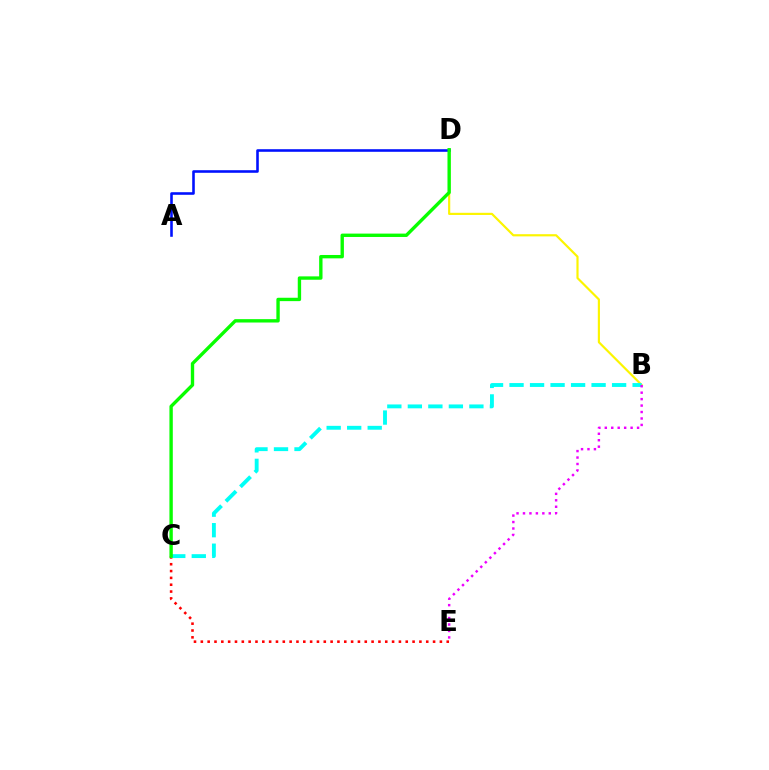{('B', 'D'): [{'color': '#fcf500', 'line_style': 'solid', 'thickness': 1.57}], ('C', 'E'): [{'color': '#ff0000', 'line_style': 'dotted', 'thickness': 1.86}], ('B', 'C'): [{'color': '#00fff6', 'line_style': 'dashed', 'thickness': 2.79}], ('A', 'D'): [{'color': '#0010ff', 'line_style': 'solid', 'thickness': 1.86}], ('B', 'E'): [{'color': '#ee00ff', 'line_style': 'dotted', 'thickness': 1.75}], ('C', 'D'): [{'color': '#08ff00', 'line_style': 'solid', 'thickness': 2.43}]}